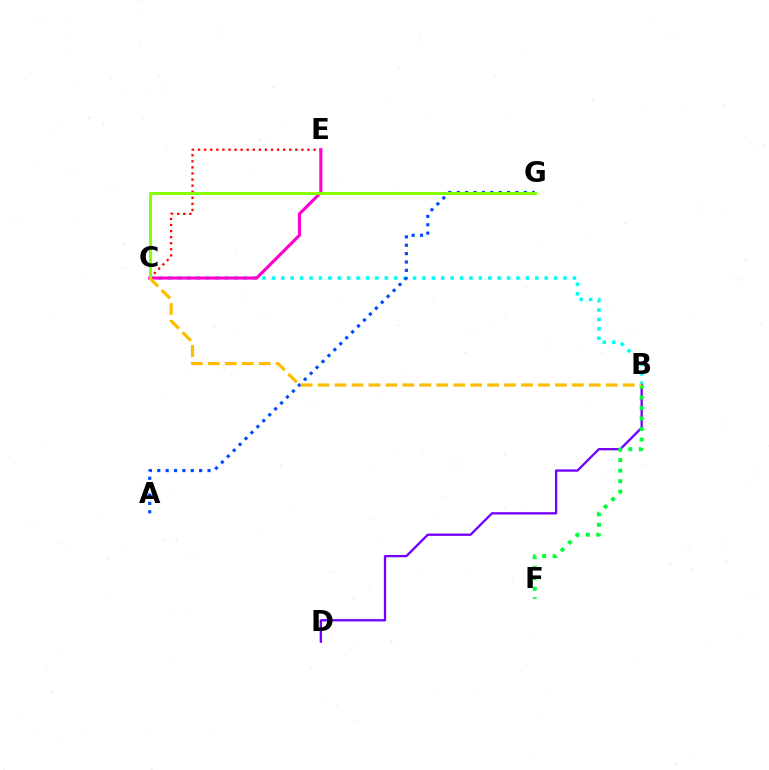{('B', 'C'): [{'color': '#00fff6', 'line_style': 'dotted', 'thickness': 2.56}, {'color': '#ffbd00', 'line_style': 'dashed', 'thickness': 2.3}], ('A', 'G'): [{'color': '#004bff', 'line_style': 'dotted', 'thickness': 2.28}], ('B', 'D'): [{'color': '#7200ff', 'line_style': 'solid', 'thickness': 1.66}], ('B', 'F'): [{'color': '#00ff39', 'line_style': 'dotted', 'thickness': 2.85}], ('C', 'E'): [{'color': '#ff0000', 'line_style': 'dotted', 'thickness': 1.65}, {'color': '#ff00cf', 'line_style': 'solid', 'thickness': 2.25}], ('C', 'G'): [{'color': '#84ff00', 'line_style': 'solid', 'thickness': 2.11}]}